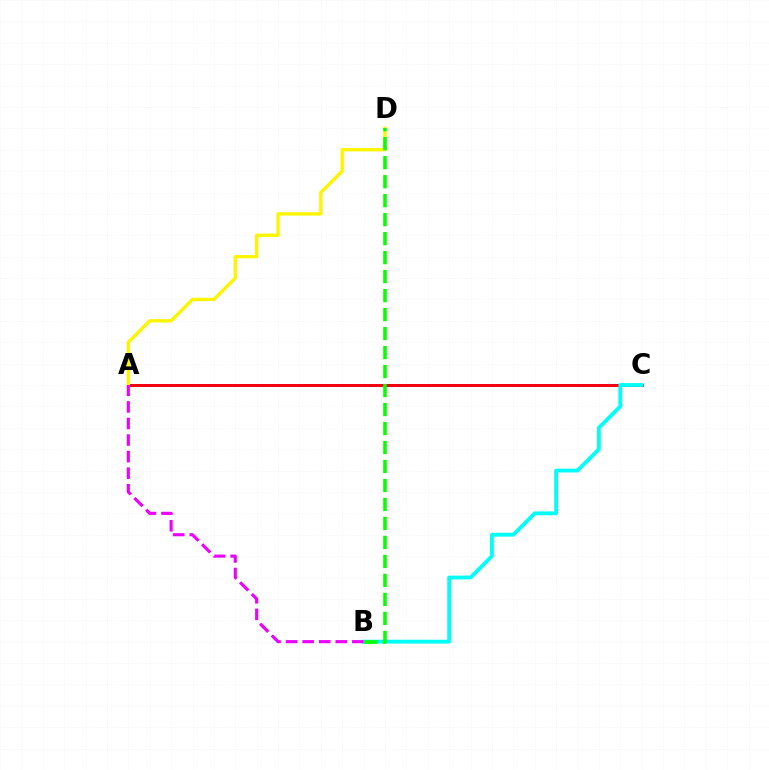{('A', 'C'): [{'color': '#0010ff', 'line_style': 'solid', 'thickness': 1.96}, {'color': '#ff0000', 'line_style': 'solid', 'thickness': 2.04}], ('A', 'D'): [{'color': '#fcf500', 'line_style': 'solid', 'thickness': 2.42}], ('B', 'C'): [{'color': '#00fff6', 'line_style': 'solid', 'thickness': 2.75}], ('A', 'B'): [{'color': '#ee00ff', 'line_style': 'dashed', 'thickness': 2.25}], ('B', 'D'): [{'color': '#08ff00', 'line_style': 'dashed', 'thickness': 2.58}]}